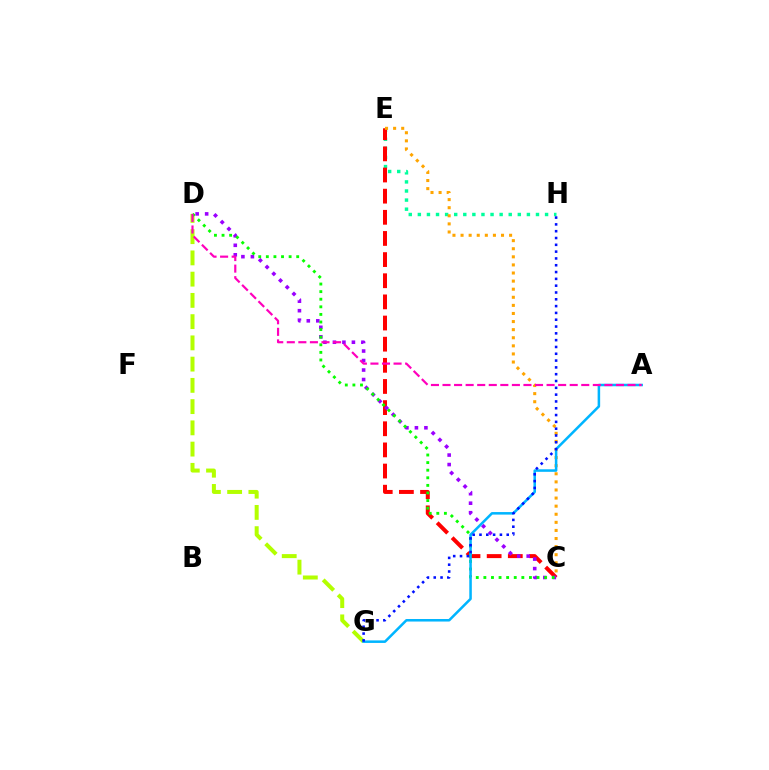{('E', 'H'): [{'color': '#00ff9d', 'line_style': 'dotted', 'thickness': 2.47}], ('D', 'G'): [{'color': '#b3ff00', 'line_style': 'dashed', 'thickness': 2.89}], ('C', 'E'): [{'color': '#ff0000', 'line_style': 'dashed', 'thickness': 2.87}, {'color': '#ffa500', 'line_style': 'dotted', 'thickness': 2.2}], ('C', 'D'): [{'color': '#9b00ff', 'line_style': 'dotted', 'thickness': 2.58}, {'color': '#08ff00', 'line_style': 'dotted', 'thickness': 2.06}], ('A', 'G'): [{'color': '#00b5ff', 'line_style': 'solid', 'thickness': 1.82}], ('A', 'D'): [{'color': '#ff00bd', 'line_style': 'dashed', 'thickness': 1.57}], ('G', 'H'): [{'color': '#0010ff', 'line_style': 'dotted', 'thickness': 1.85}]}